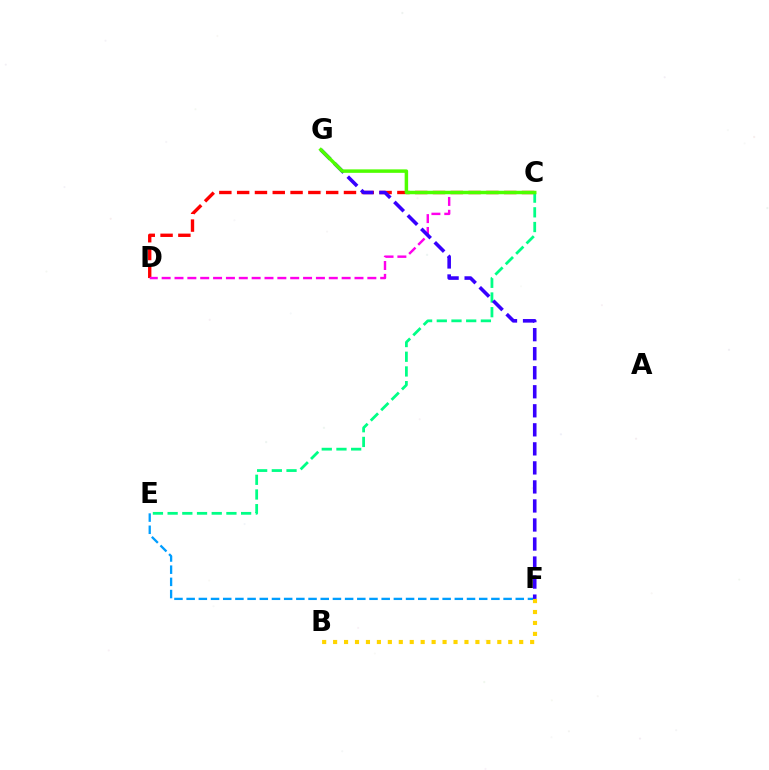{('E', 'F'): [{'color': '#009eff', 'line_style': 'dashed', 'thickness': 1.66}], ('C', 'D'): [{'color': '#ff0000', 'line_style': 'dashed', 'thickness': 2.42}, {'color': '#ff00ed', 'line_style': 'dashed', 'thickness': 1.75}], ('C', 'E'): [{'color': '#00ff86', 'line_style': 'dashed', 'thickness': 2.0}], ('B', 'F'): [{'color': '#ffd500', 'line_style': 'dotted', 'thickness': 2.97}], ('F', 'G'): [{'color': '#3700ff', 'line_style': 'dashed', 'thickness': 2.59}], ('C', 'G'): [{'color': '#4fff00', 'line_style': 'solid', 'thickness': 2.5}]}